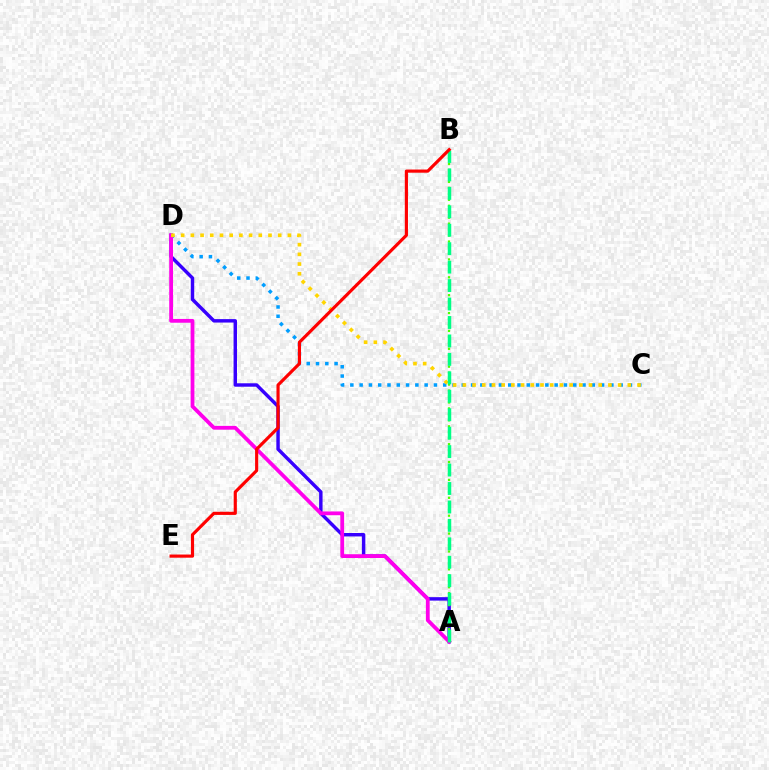{('A', 'D'): [{'color': '#3700ff', 'line_style': 'solid', 'thickness': 2.48}, {'color': '#ff00ed', 'line_style': 'solid', 'thickness': 2.72}], ('C', 'D'): [{'color': '#009eff', 'line_style': 'dotted', 'thickness': 2.52}, {'color': '#ffd500', 'line_style': 'dotted', 'thickness': 2.64}], ('A', 'B'): [{'color': '#4fff00', 'line_style': 'dotted', 'thickness': 1.62}, {'color': '#00ff86', 'line_style': 'dashed', 'thickness': 2.51}], ('B', 'E'): [{'color': '#ff0000', 'line_style': 'solid', 'thickness': 2.27}]}